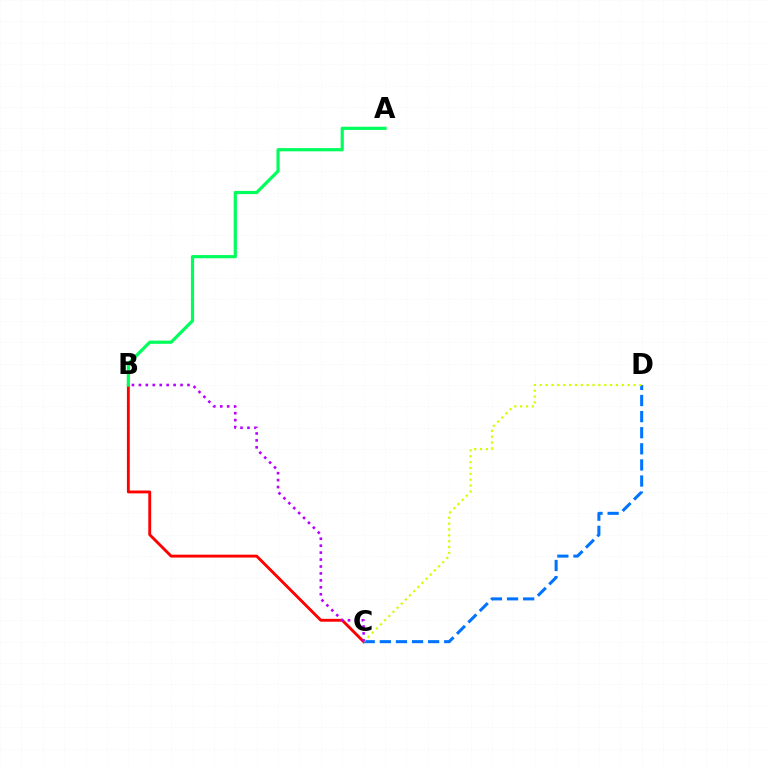{('B', 'C'): [{'color': '#ff0000', 'line_style': 'solid', 'thickness': 2.07}, {'color': '#b900ff', 'line_style': 'dotted', 'thickness': 1.89}], ('C', 'D'): [{'color': '#0074ff', 'line_style': 'dashed', 'thickness': 2.19}, {'color': '#d1ff00', 'line_style': 'dotted', 'thickness': 1.59}], ('A', 'B'): [{'color': '#00ff5c', 'line_style': 'solid', 'thickness': 2.3}]}